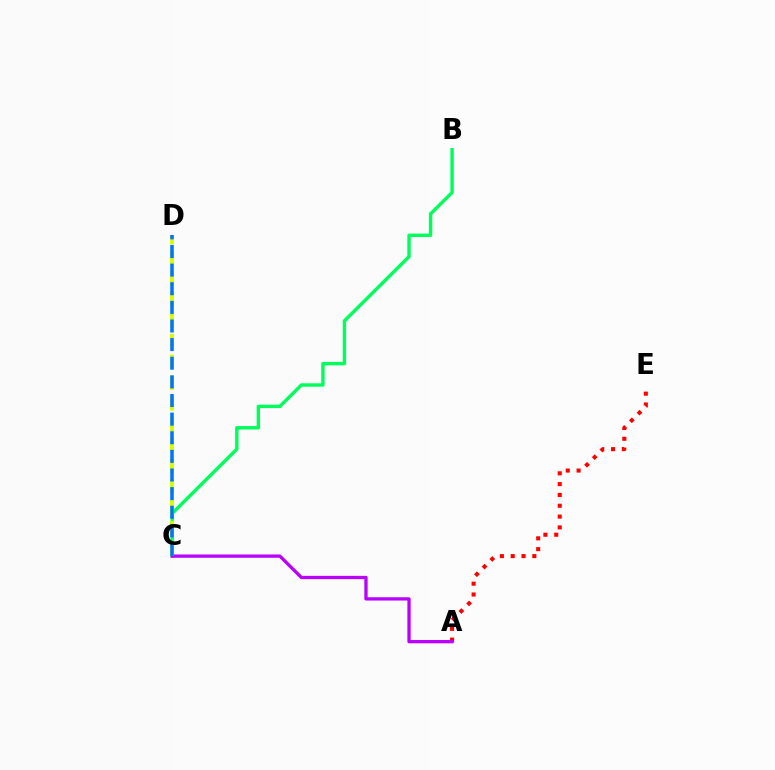{('B', 'C'): [{'color': '#00ff5c', 'line_style': 'solid', 'thickness': 2.45}], ('A', 'E'): [{'color': '#ff0000', 'line_style': 'dotted', 'thickness': 2.94}], ('A', 'C'): [{'color': '#b900ff', 'line_style': 'solid', 'thickness': 2.37}], ('C', 'D'): [{'color': '#d1ff00', 'line_style': 'dashed', 'thickness': 2.82}, {'color': '#0074ff', 'line_style': 'dashed', 'thickness': 2.53}]}